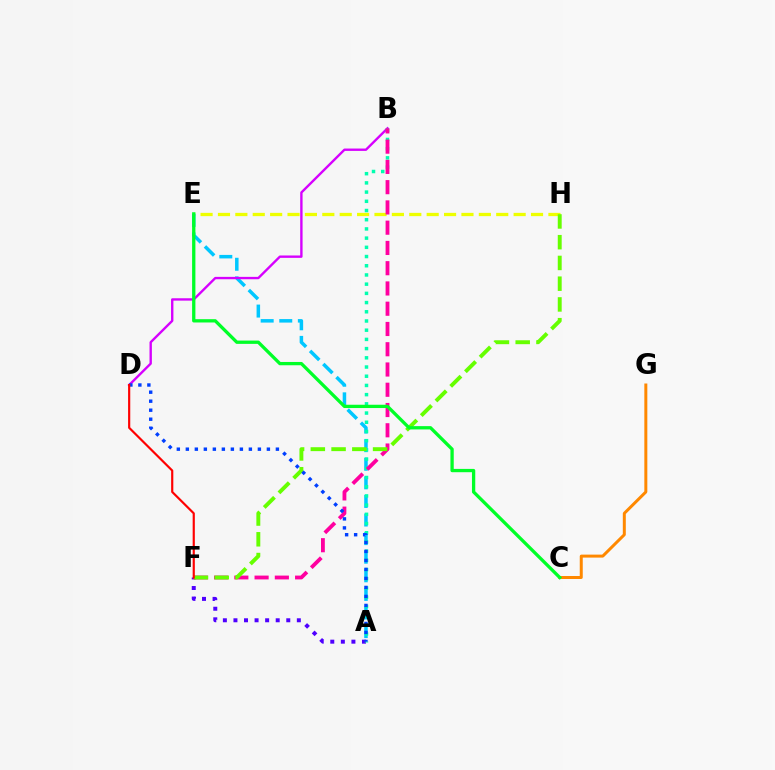{('A', 'F'): [{'color': '#4f00ff', 'line_style': 'dotted', 'thickness': 2.87}], ('E', 'H'): [{'color': '#eeff00', 'line_style': 'dashed', 'thickness': 2.36}], ('C', 'G'): [{'color': '#ff8800', 'line_style': 'solid', 'thickness': 2.15}], ('A', 'E'): [{'color': '#00c7ff', 'line_style': 'dashed', 'thickness': 2.53}], ('B', 'D'): [{'color': '#d600ff', 'line_style': 'solid', 'thickness': 1.71}], ('A', 'B'): [{'color': '#00ffaf', 'line_style': 'dotted', 'thickness': 2.5}], ('B', 'F'): [{'color': '#ff00a0', 'line_style': 'dashed', 'thickness': 2.75}], ('F', 'H'): [{'color': '#66ff00', 'line_style': 'dashed', 'thickness': 2.82}], ('A', 'D'): [{'color': '#003fff', 'line_style': 'dotted', 'thickness': 2.45}], ('C', 'E'): [{'color': '#00ff27', 'line_style': 'solid', 'thickness': 2.37}], ('D', 'F'): [{'color': '#ff0000', 'line_style': 'solid', 'thickness': 1.56}]}